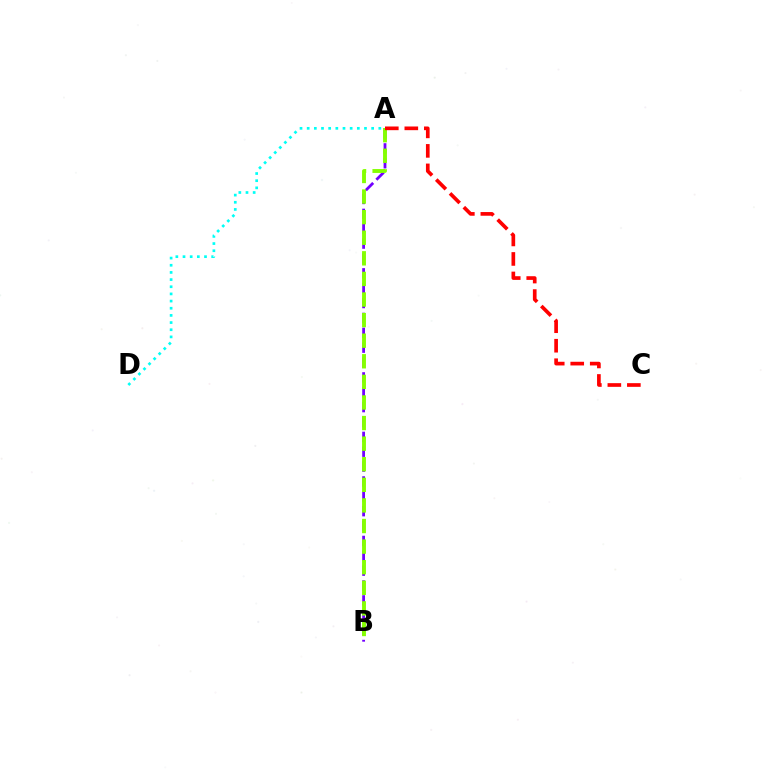{('A', 'B'): [{'color': '#7200ff', 'line_style': 'dashed', 'thickness': 2.02}, {'color': '#84ff00', 'line_style': 'dashed', 'thickness': 2.8}], ('A', 'C'): [{'color': '#ff0000', 'line_style': 'dashed', 'thickness': 2.65}], ('A', 'D'): [{'color': '#00fff6', 'line_style': 'dotted', 'thickness': 1.95}]}